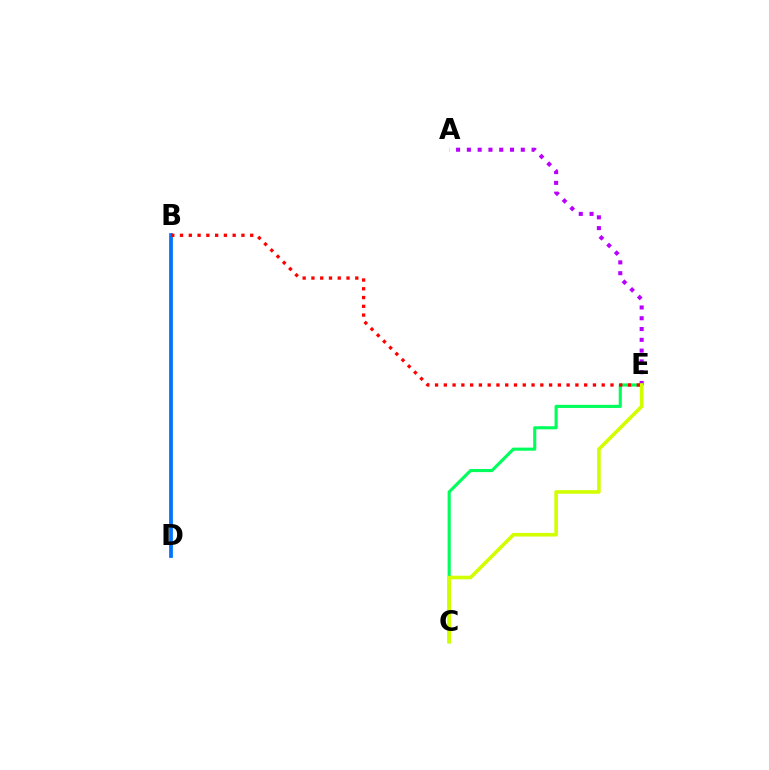{('C', 'E'): [{'color': '#00ff5c', 'line_style': 'solid', 'thickness': 2.25}, {'color': '#d1ff00', 'line_style': 'solid', 'thickness': 2.6}], ('A', 'E'): [{'color': '#b900ff', 'line_style': 'dotted', 'thickness': 2.93}], ('B', 'D'): [{'color': '#0074ff', 'line_style': 'solid', 'thickness': 2.7}], ('B', 'E'): [{'color': '#ff0000', 'line_style': 'dotted', 'thickness': 2.38}]}